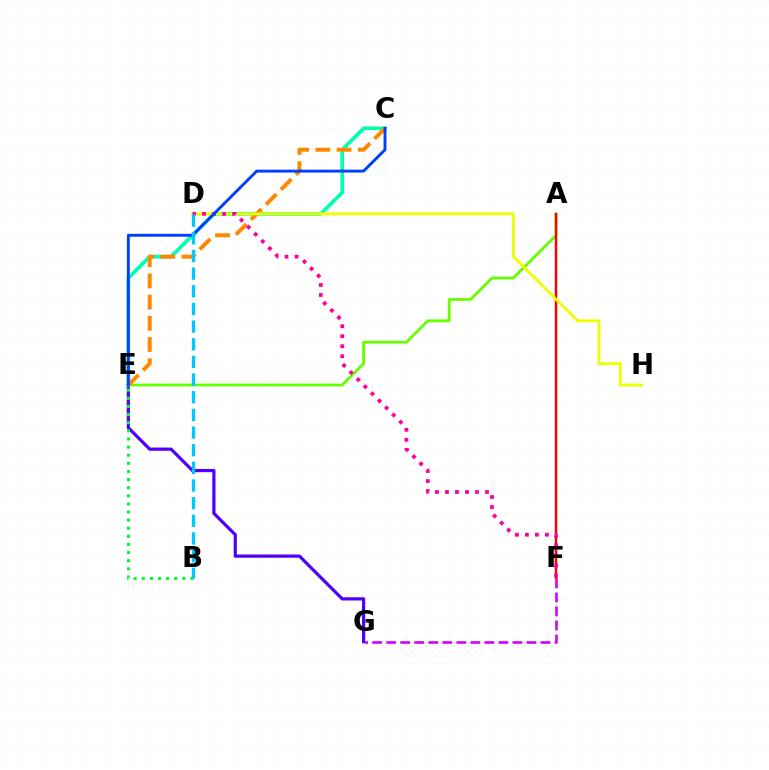{('E', 'G'): [{'color': '#4f00ff', 'line_style': 'solid', 'thickness': 2.32}], ('A', 'E'): [{'color': '#66ff00', 'line_style': 'solid', 'thickness': 2.02}], ('A', 'F'): [{'color': '#ff0000', 'line_style': 'solid', 'thickness': 1.78}], ('F', 'G'): [{'color': '#d600ff', 'line_style': 'dashed', 'thickness': 1.91}], ('C', 'E'): [{'color': '#00ffaf', 'line_style': 'solid', 'thickness': 2.65}, {'color': '#ff8800', 'line_style': 'dashed', 'thickness': 2.88}, {'color': '#003fff', 'line_style': 'solid', 'thickness': 2.1}], ('B', 'E'): [{'color': '#00ff27', 'line_style': 'dotted', 'thickness': 2.21}], ('D', 'H'): [{'color': '#eeff00', 'line_style': 'solid', 'thickness': 2.05}], ('D', 'F'): [{'color': '#ff00a0', 'line_style': 'dotted', 'thickness': 2.72}], ('B', 'D'): [{'color': '#00c7ff', 'line_style': 'dashed', 'thickness': 2.4}]}